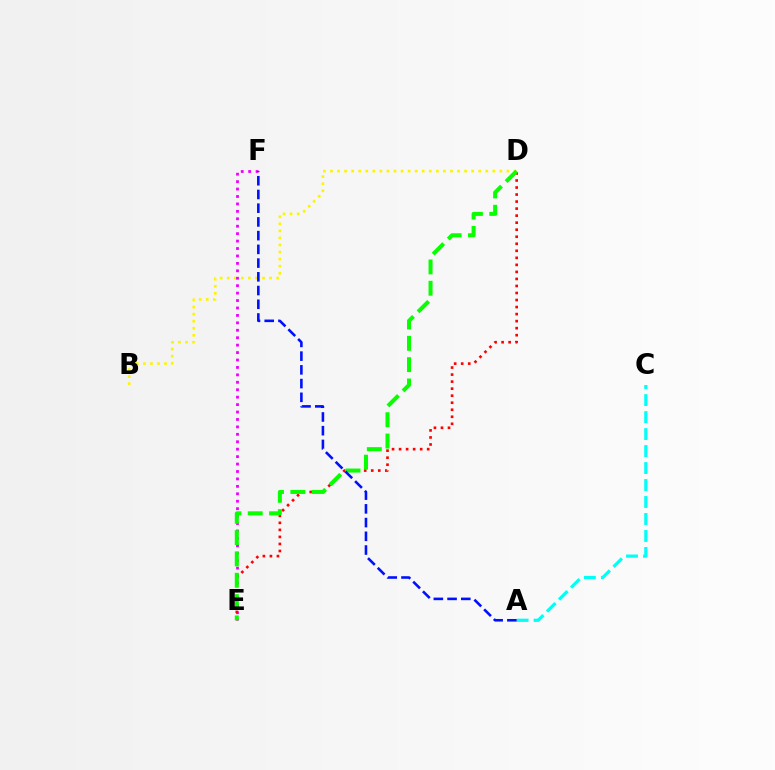{('B', 'D'): [{'color': '#fcf500', 'line_style': 'dotted', 'thickness': 1.92}], ('E', 'F'): [{'color': '#ee00ff', 'line_style': 'dotted', 'thickness': 2.02}], ('D', 'E'): [{'color': '#ff0000', 'line_style': 'dotted', 'thickness': 1.91}, {'color': '#08ff00', 'line_style': 'dashed', 'thickness': 2.9}], ('A', 'C'): [{'color': '#00fff6', 'line_style': 'dashed', 'thickness': 2.31}], ('A', 'F'): [{'color': '#0010ff', 'line_style': 'dashed', 'thickness': 1.86}]}